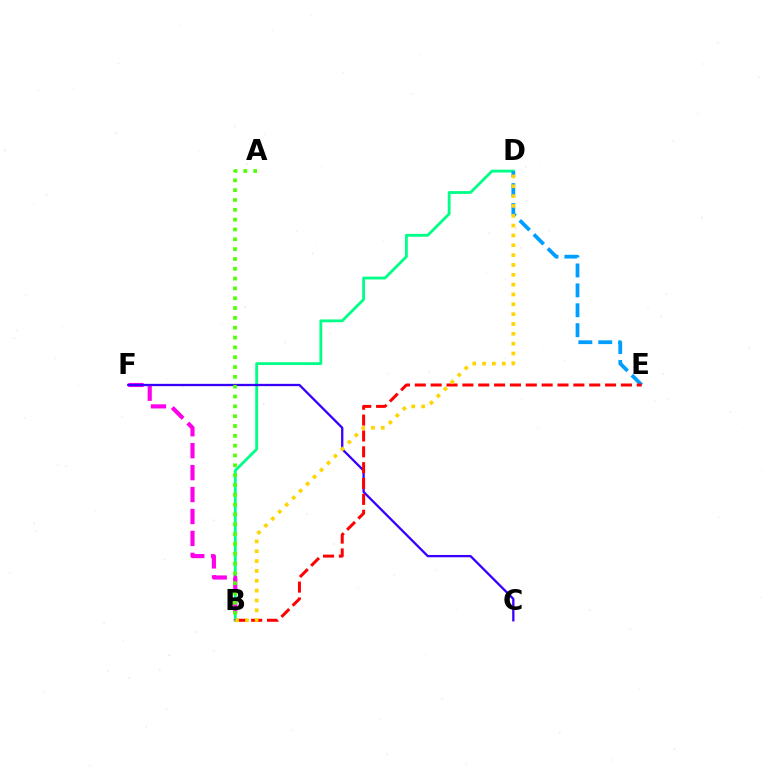{('B', 'D'): [{'color': '#00ff86', 'line_style': 'solid', 'thickness': 2.04}, {'color': '#ffd500', 'line_style': 'dotted', 'thickness': 2.67}], ('D', 'E'): [{'color': '#009eff', 'line_style': 'dashed', 'thickness': 2.7}], ('B', 'F'): [{'color': '#ff00ed', 'line_style': 'dashed', 'thickness': 2.98}], ('C', 'F'): [{'color': '#3700ff', 'line_style': 'solid', 'thickness': 1.66}], ('B', 'E'): [{'color': '#ff0000', 'line_style': 'dashed', 'thickness': 2.15}], ('A', 'B'): [{'color': '#4fff00', 'line_style': 'dotted', 'thickness': 2.67}]}